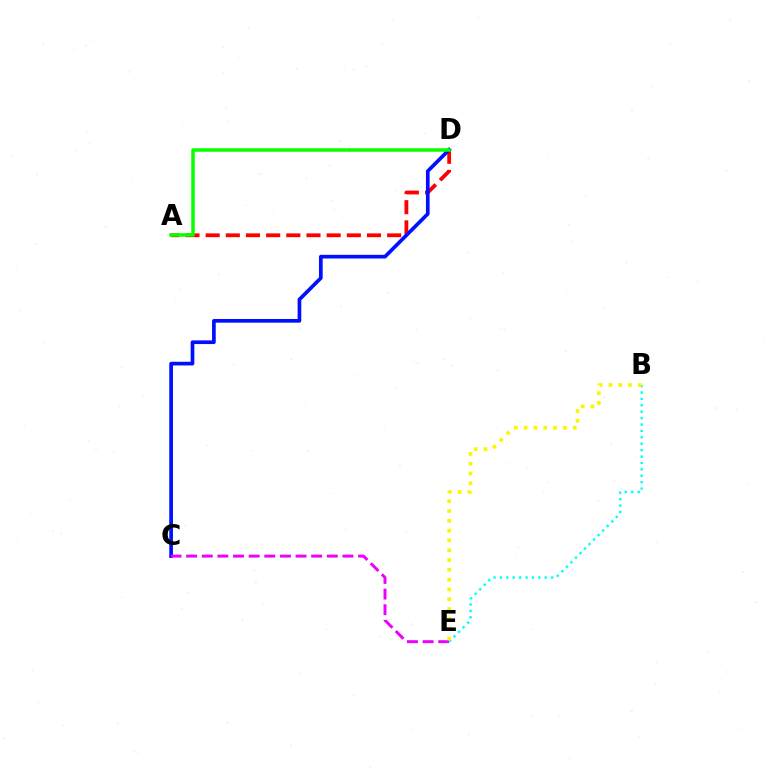{('A', 'D'): [{'color': '#ff0000', 'line_style': 'dashed', 'thickness': 2.74}, {'color': '#08ff00', 'line_style': 'solid', 'thickness': 2.53}], ('C', 'D'): [{'color': '#0010ff', 'line_style': 'solid', 'thickness': 2.65}], ('C', 'E'): [{'color': '#ee00ff', 'line_style': 'dashed', 'thickness': 2.12}], ('B', 'E'): [{'color': '#00fff6', 'line_style': 'dotted', 'thickness': 1.74}, {'color': '#fcf500', 'line_style': 'dotted', 'thickness': 2.67}]}